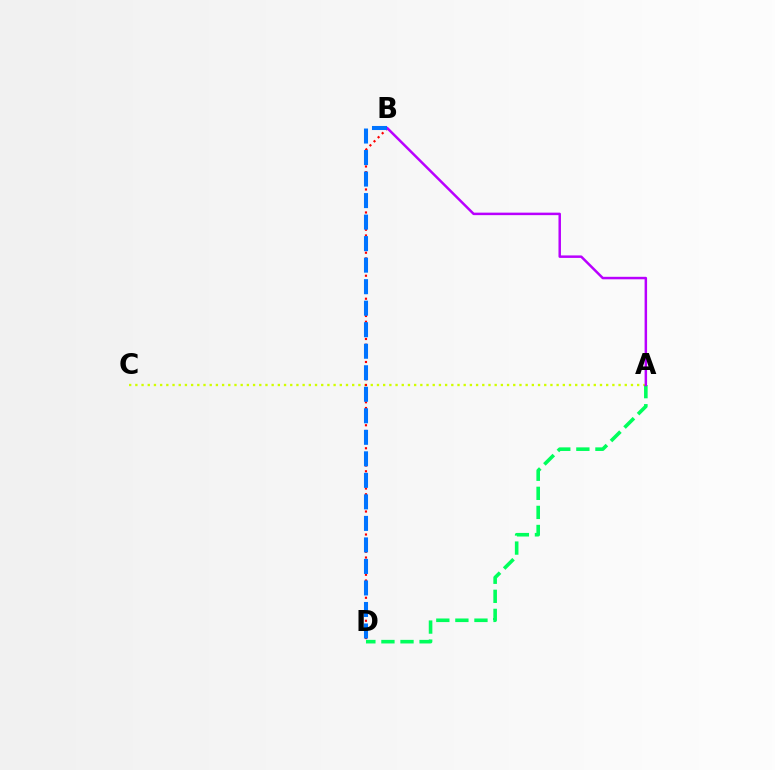{('A', 'C'): [{'color': '#d1ff00', 'line_style': 'dotted', 'thickness': 1.68}], ('A', 'D'): [{'color': '#00ff5c', 'line_style': 'dashed', 'thickness': 2.59}], ('B', 'D'): [{'color': '#ff0000', 'line_style': 'dotted', 'thickness': 1.56}, {'color': '#0074ff', 'line_style': 'dashed', 'thickness': 2.92}], ('A', 'B'): [{'color': '#b900ff', 'line_style': 'solid', 'thickness': 1.79}]}